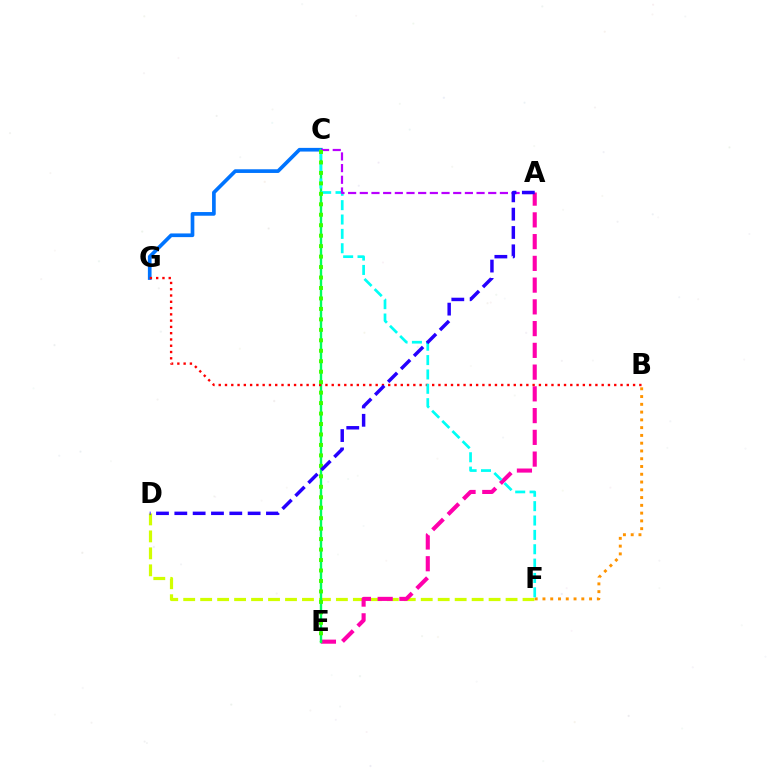{('D', 'F'): [{'color': '#d1ff00', 'line_style': 'dashed', 'thickness': 2.3}], ('B', 'F'): [{'color': '#ff9400', 'line_style': 'dotted', 'thickness': 2.11}], ('C', 'G'): [{'color': '#0074ff', 'line_style': 'solid', 'thickness': 2.65}], ('A', 'E'): [{'color': '#ff00ac', 'line_style': 'dashed', 'thickness': 2.95}], ('C', 'E'): [{'color': '#00ff5c', 'line_style': 'solid', 'thickness': 1.72}, {'color': '#3dff00', 'line_style': 'dotted', 'thickness': 2.84}], ('B', 'G'): [{'color': '#ff0000', 'line_style': 'dotted', 'thickness': 1.71}], ('C', 'F'): [{'color': '#00fff6', 'line_style': 'dashed', 'thickness': 1.95}], ('A', 'C'): [{'color': '#b900ff', 'line_style': 'dashed', 'thickness': 1.59}], ('A', 'D'): [{'color': '#2500ff', 'line_style': 'dashed', 'thickness': 2.49}]}